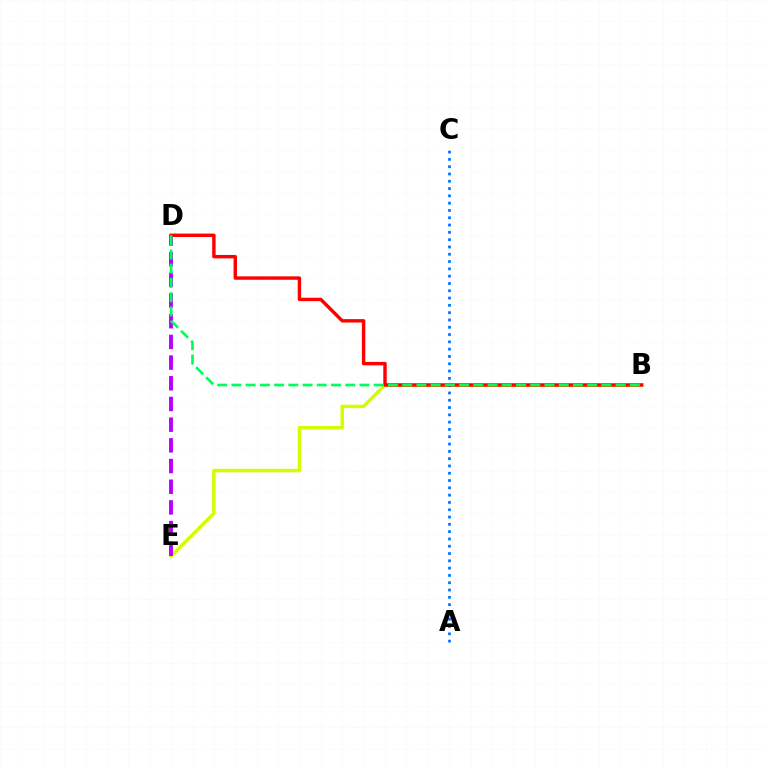{('B', 'E'): [{'color': '#d1ff00', 'line_style': 'solid', 'thickness': 2.5}], ('A', 'C'): [{'color': '#0074ff', 'line_style': 'dotted', 'thickness': 1.98}], ('D', 'E'): [{'color': '#b900ff', 'line_style': 'dashed', 'thickness': 2.81}], ('B', 'D'): [{'color': '#ff0000', 'line_style': 'solid', 'thickness': 2.46}, {'color': '#00ff5c', 'line_style': 'dashed', 'thickness': 1.93}]}